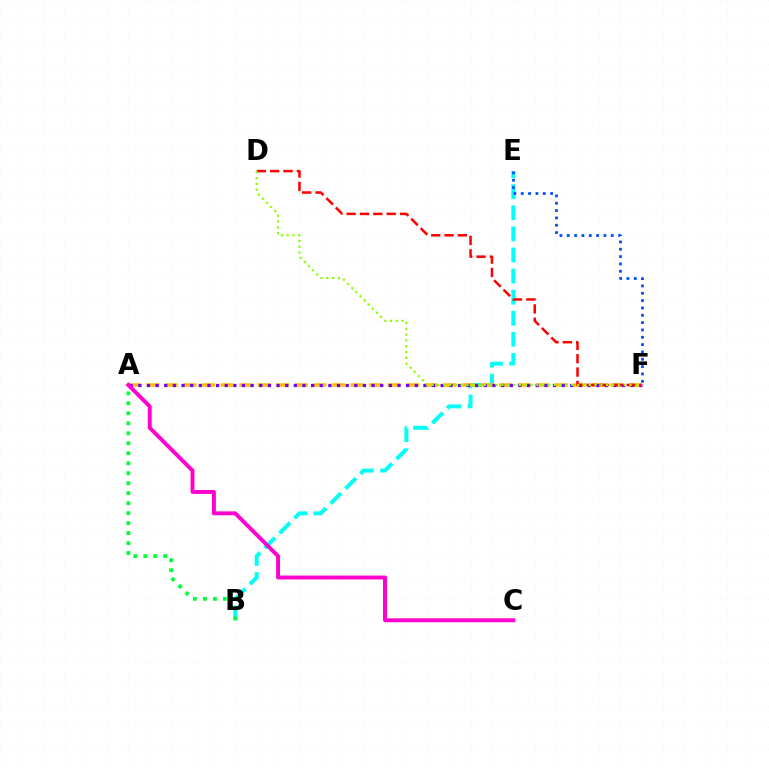{('B', 'E'): [{'color': '#00fff6', 'line_style': 'dashed', 'thickness': 2.86}], ('E', 'F'): [{'color': '#004bff', 'line_style': 'dotted', 'thickness': 1.99}], ('A', 'F'): [{'color': '#ffbd00', 'line_style': 'dashed', 'thickness': 2.52}, {'color': '#7200ff', 'line_style': 'dotted', 'thickness': 2.35}], ('A', 'B'): [{'color': '#00ff39', 'line_style': 'dotted', 'thickness': 2.71}], ('D', 'F'): [{'color': '#ff0000', 'line_style': 'dashed', 'thickness': 1.81}, {'color': '#84ff00', 'line_style': 'dotted', 'thickness': 1.58}], ('A', 'C'): [{'color': '#ff00cf', 'line_style': 'solid', 'thickness': 2.83}]}